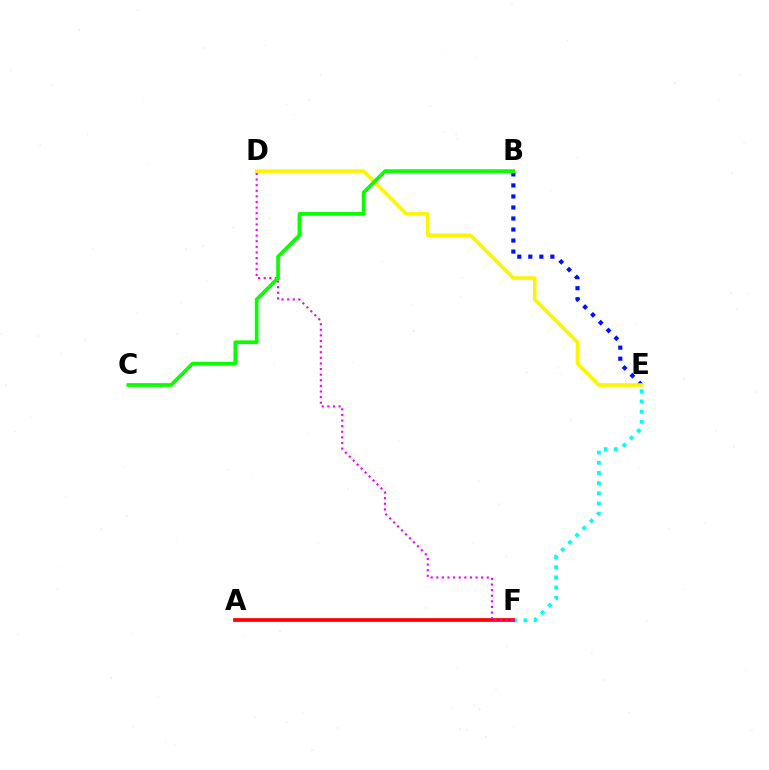{('E', 'F'): [{'color': '#00fff6', 'line_style': 'dotted', 'thickness': 2.77}], ('A', 'F'): [{'color': '#ff0000', 'line_style': 'solid', 'thickness': 2.69}], ('B', 'E'): [{'color': '#0010ff', 'line_style': 'dotted', 'thickness': 3.0}], ('D', 'F'): [{'color': '#ee00ff', 'line_style': 'dotted', 'thickness': 1.52}], ('D', 'E'): [{'color': '#fcf500', 'line_style': 'solid', 'thickness': 2.59}], ('B', 'C'): [{'color': '#08ff00', 'line_style': 'solid', 'thickness': 2.66}]}